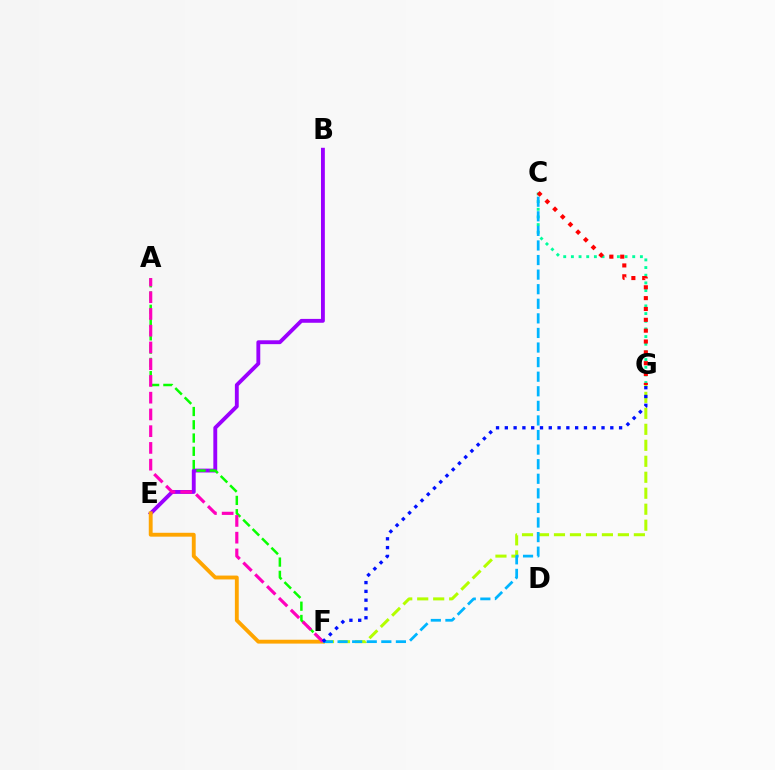{('C', 'G'): [{'color': '#00ff9d', 'line_style': 'dotted', 'thickness': 2.08}, {'color': '#ff0000', 'line_style': 'dotted', 'thickness': 2.95}], ('B', 'E'): [{'color': '#9b00ff', 'line_style': 'solid', 'thickness': 2.78}], ('F', 'G'): [{'color': '#b3ff00', 'line_style': 'dashed', 'thickness': 2.17}, {'color': '#0010ff', 'line_style': 'dotted', 'thickness': 2.39}], ('A', 'F'): [{'color': '#08ff00', 'line_style': 'dashed', 'thickness': 1.8}, {'color': '#ff00bd', 'line_style': 'dashed', 'thickness': 2.28}], ('E', 'F'): [{'color': '#ffa500', 'line_style': 'solid', 'thickness': 2.78}], ('C', 'F'): [{'color': '#00b5ff', 'line_style': 'dashed', 'thickness': 1.98}]}